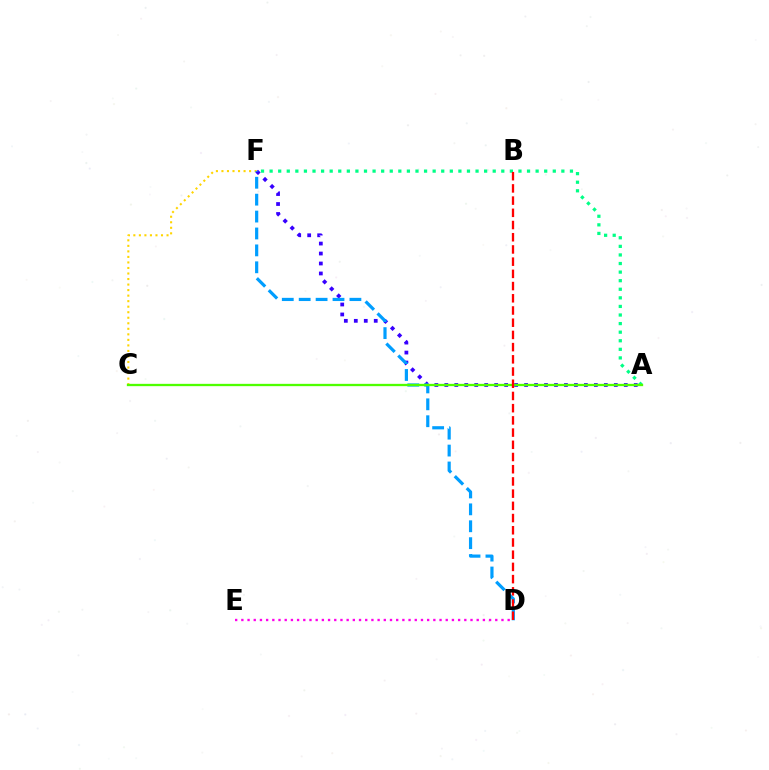{('A', 'F'): [{'color': '#00ff86', 'line_style': 'dotted', 'thickness': 2.33}, {'color': '#3700ff', 'line_style': 'dotted', 'thickness': 2.71}], ('C', 'F'): [{'color': '#ffd500', 'line_style': 'dotted', 'thickness': 1.5}], ('D', 'F'): [{'color': '#009eff', 'line_style': 'dashed', 'thickness': 2.3}], ('A', 'C'): [{'color': '#4fff00', 'line_style': 'solid', 'thickness': 1.67}], ('B', 'D'): [{'color': '#ff0000', 'line_style': 'dashed', 'thickness': 1.66}], ('D', 'E'): [{'color': '#ff00ed', 'line_style': 'dotted', 'thickness': 1.68}]}